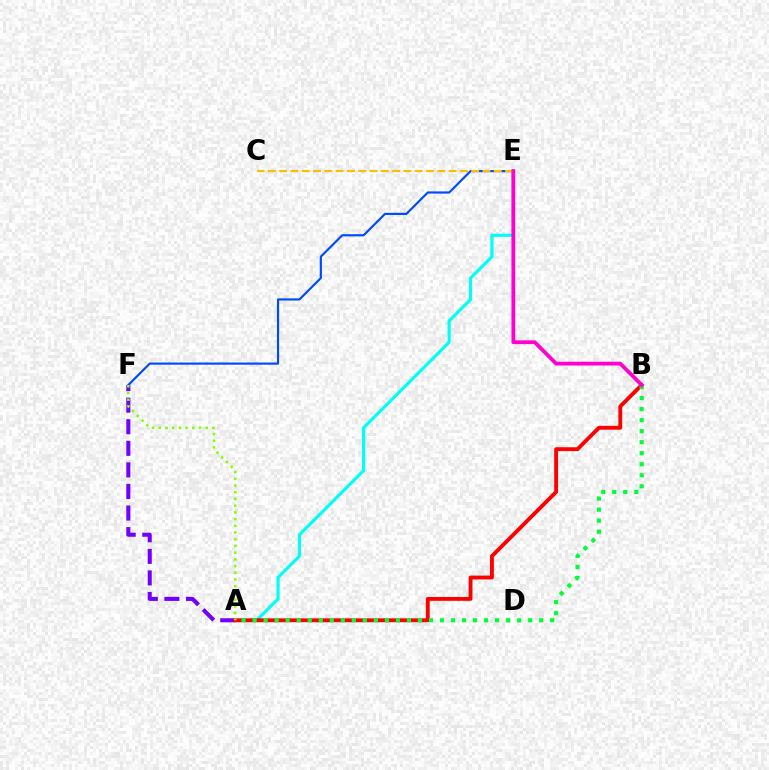{('A', 'E'): [{'color': '#00fff6', 'line_style': 'solid', 'thickness': 2.29}], ('A', 'F'): [{'color': '#7200ff', 'line_style': 'dashed', 'thickness': 2.93}, {'color': '#84ff00', 'line_style': 'dotted', 'thickness': 1.82}], ('A', 'B'): [{'color': '#ff0000', 'line_style': 'solid', 'thickness': 2.79}, {'color': '#00ff39', 'line_style': 'dotted', 'thickness': 2.99}], ('E', 'F'): [{'color': '#004bff', 'line_style': 'solid', 'thickness': 1.57}], ('C', 'E'): [{'color': '#ffbd00', 'line_style': 'dashed', 'thickness': 1.53}], ('B', 'E'): [{'color': '#ff00cf', 'line_style': 'solid', 'thickness': 2.71}]}